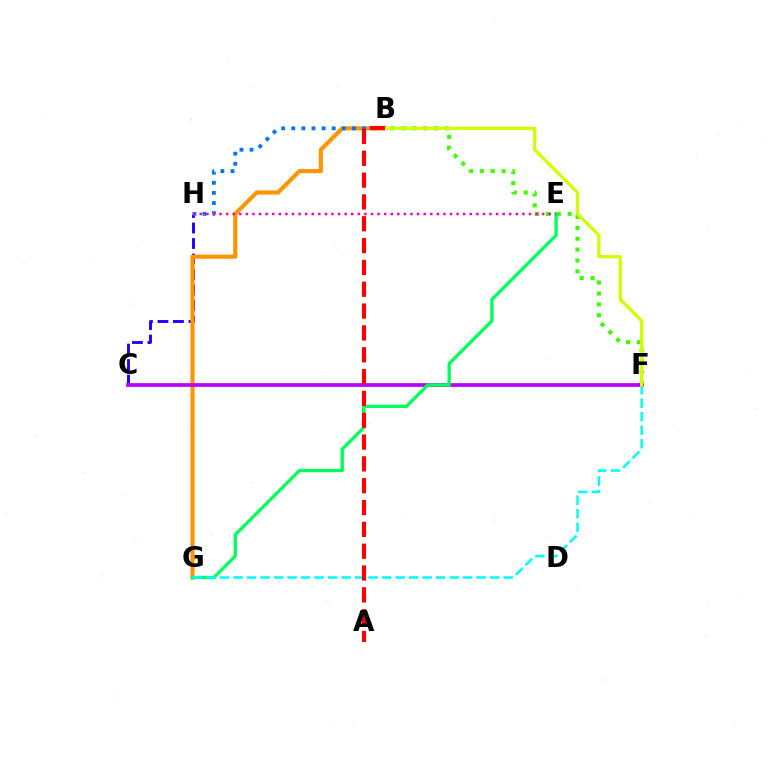{('C', 'H'): [{'color': '#2500ff', 'line_style': 'dashed', 'thickness': 2.11}], ('B', 'F'): [{'color': '#3dff00', 'line_style': 'dotted', 'thickness': 2.96}, {'color': '#d1ff00', 'line_style': 'solid', 'thickness': 2.34}], ('B', 'G'): [{'color': '#ff9400', 'line_style': 'solid', 'thickness': 2.97}], ('C', 'F'): [{'color': '#b900ff', 'line_style': 'solid', 'thickness': 2.68}], ('B', 'H'): [{'color': '#0074ff', 'line_style': 'dotted', 'thickness': 2.75}], ('E', 'G'): [{'color': '#00ff5c', 'line_style': 'solid', 'thickness': 2.37}], ('F', 'G'): [{'color': '#00fff6', 'line_style': 'dashed', 'thickness': 1.83}], ('E', 'H'): [{'color': '#ff00ac', 'line_style': 'dotted', 'thickness': 1.79}], ('A', 'B'): [{'color': '#ff0000', 'line_style': 'dashed', 'thickness': 2.97}]}